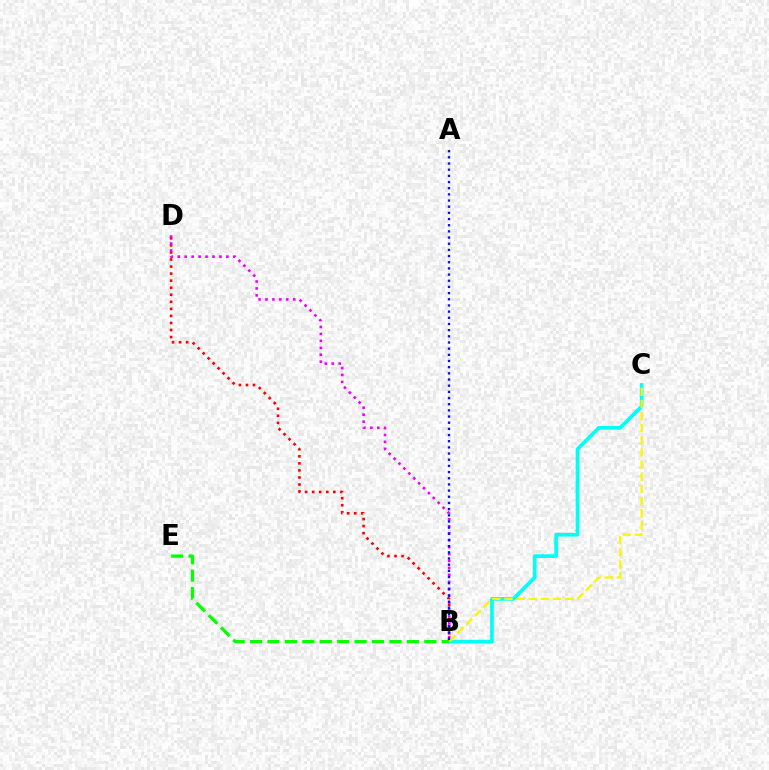{('B', 'D'): [{'color': '#ff0000', 'line_style': 'dotted', 'thickness': 1.92}, {'color': '#ee00ff', 'line_style': 'dotted', 'thickness': 1.89}], ('B', 'C'): [{'color': '#00fff6', 'line_style': 'solid', 'thickness': 2.66}, {'color': '#fcf500', 'line_style': 'dashed', 'thickness': 1.65}], ('B', 'E'): [{'color': '#08ff00', 'line_style': 'dashed', 'thickness': 2.37}], ('A', 'B'): [{'color': '#0010ff', 'line_style': 'dotted', 'thickness': 1.68}]}